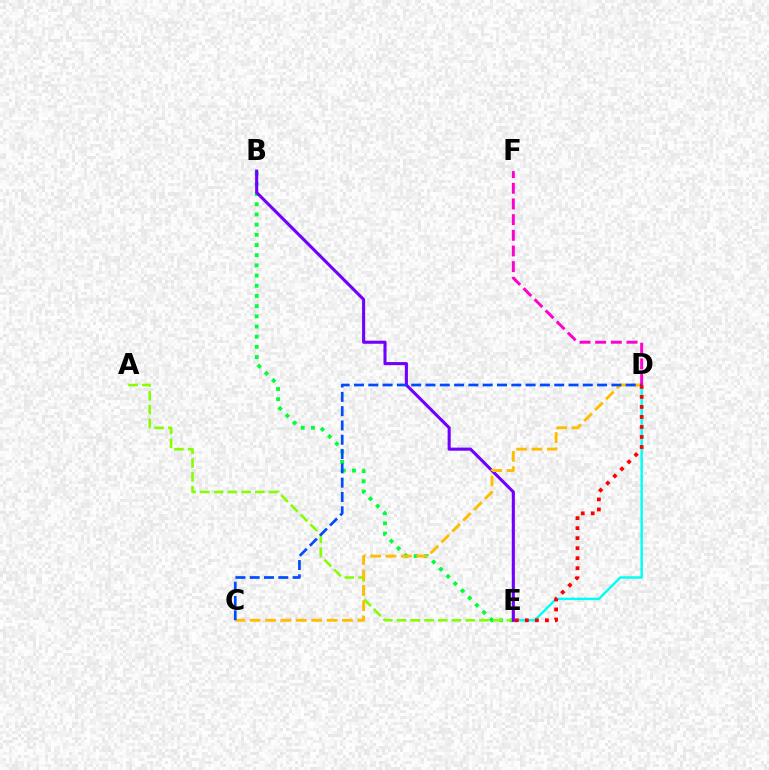{('B', 'E'): [{'color': '#00ff39', 'line_style': 'dotted', 'thickness': 2.77}, {'color': '#7200ff', 'line_style': 'solid', 'thickness': 2.22}], ('D', 'E'): [{'color': '#00fff6', 'line_style': 'solid', 'thickness': 1.76}, {'color': '#ff0000', 'line_style': 'dotted', 'thickness': 2.72}], ('A', 'E'): [{'color': '#84ff00', 'line_style': 'dashed', 'thickness': 1.87}], ('C', 'D'): [{'color': '#ffbd00', 'line_style': 'dashed', 'thickness': 2.09}, {'color': '#004bff', 'line_style': 'dashed', 'thickness': 1.94}], ('D', 'F'): [{'color': '#ff00cf', 'line_style': 'dashed', 'thickness': 2.13}]}